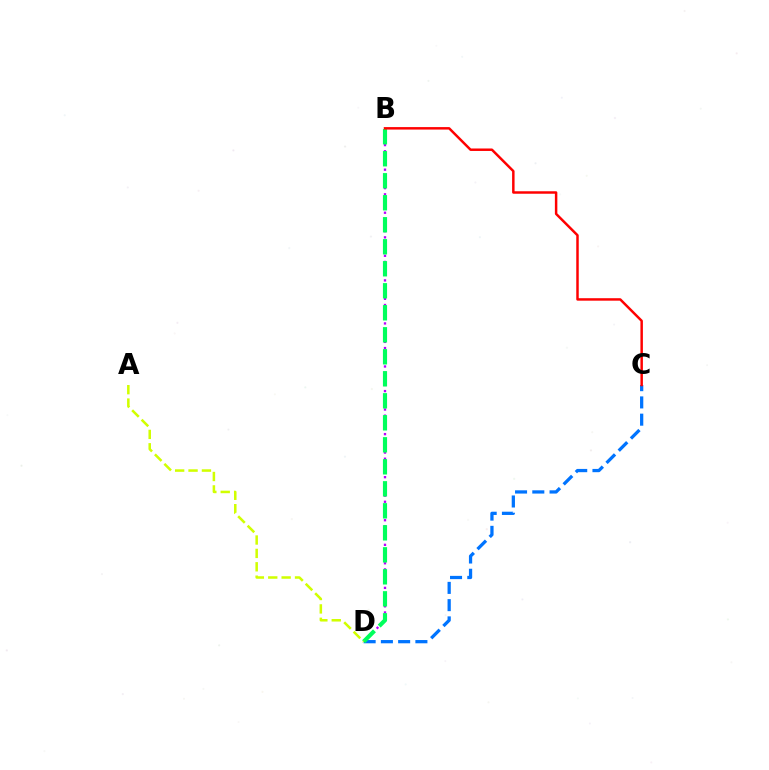{('B', 'D'): [{'color': '#b900ff', 'line_style': 'dotted', 'thickness': 1.67}, {'color': '#00ff5c', 'line_style': 'dashed', 'thickness': 2.99}], ('C', 'D'): [{'color': '#0074ff', 'line_style': 'dashed', 'thickness': 2.34}], ('A', 'D'): [{'color': '#d1ff00', 'line_style': 'dashed', 'thickness': 1.82}], ('B', 'C'): [{'color': '#ff0000', 'line_style': 'solid', 'thickness': 1.78}]}